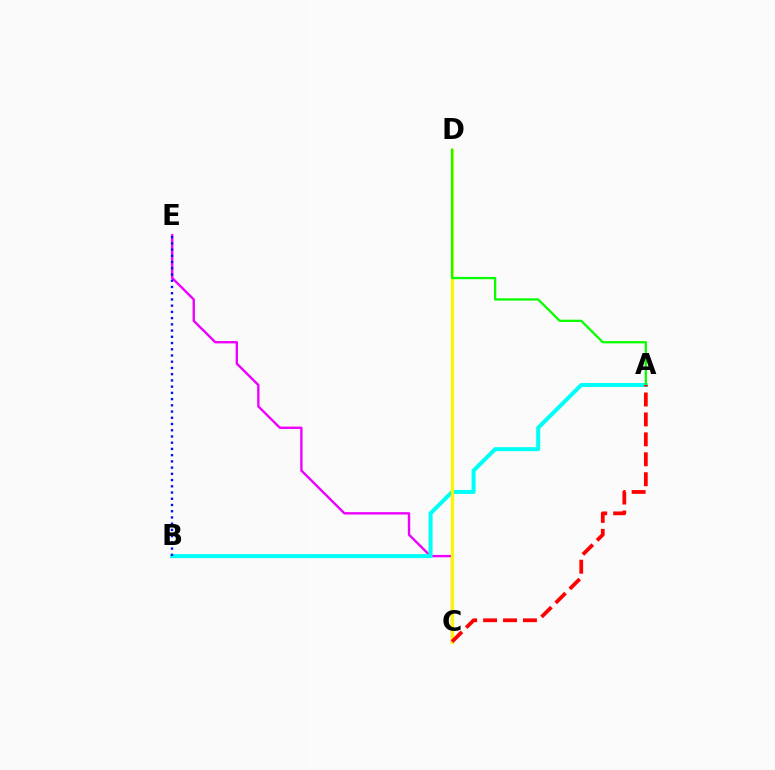{('C', 'E'): [{'color': '#ee00ff', 'line_style': 'solid', 'thickness': 1.71}], ('A', 'B'): [{'color': '#00fff6', 'line_style': 'solid', 'thickness': 2.9}], ('B', 'E'): [{'color': '#0010ff', 'line_style': 'dotted', 'thickness': 1.69}], ('C', 'D'): [{'color': '#fcf500', 'line_style': 'solid', 'thickness': 2.33}], ('A', 'D'): [{'color': '#08ff00', 'line_style': 'solid', 'thickness': 1.64}], ('A', 'C'): [{'color': '#ff0000', 'line_style': 'dashed', 'thickness': 2.71}]}